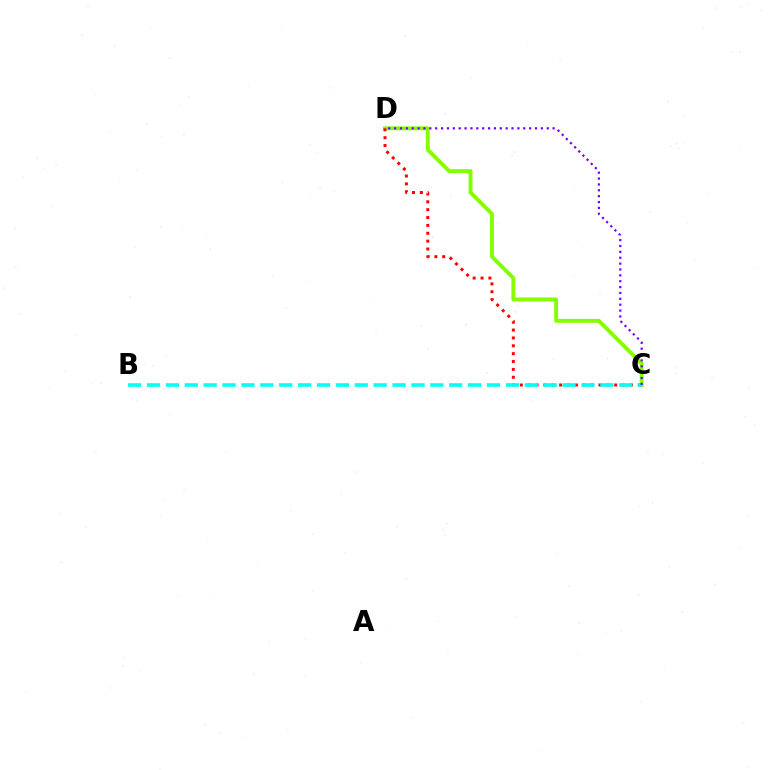{('C', 'D'): [{'color': '#84ff00', 'line_style': 'solid', 'thickness': 2.79}, {'color': '#ff0000', 'line_style': 'dotted', 'thickness': 2.14}, {'color': '#7200ff', 'line_style': 'dotted', 'thickness': 1.59}], ('B', 'C'): [{'color': '#00fff6', 'line_style': 'dashed', 'thickness': 2.57}]}